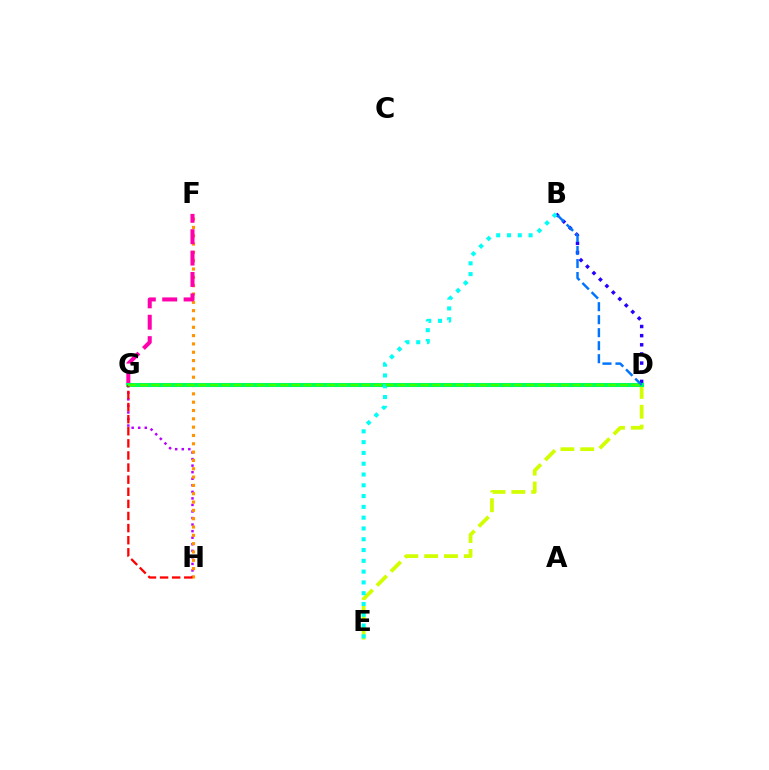{('G', 'H'): [{'color': '#b900ff', 'line_style': 'dotted', 'thickness': 1.78}, {'color': '#ff0000', 'line_style': 'dashed', 'thickness': 1.64}], ('F', 'H'): [{'color': '#ff9400', 'line_style': 'dotted', 'thickness': 2.26}], ('B', 'D'): [{'color': '#2500ff', 'line_style': 'dotted', 'thickness': 2.48}, {'color': '#0074ff', 'line_style': 'dashed', 'thickness': 1.77}], ('F', 'G'): [{'color': '#ff00ac', 'line_style': 'dashed', 'thickness': 2.91}], ('D', 'E'): [{'color': '#d1ff00', 'line_style': 'dashed', 'thickness': 2.69}], ('D', 'G'): [{'color': '#00ff5c', 'line_style': 'solid', 'thickness': 2.92}, {'color': '#3dff00', 'line_style': 'dashed', 'thickness': 1.59}], ('B', 'E'): [{'color': '#00fff6', 'line_style': 'dotted', 'thickness': 2.93}]}